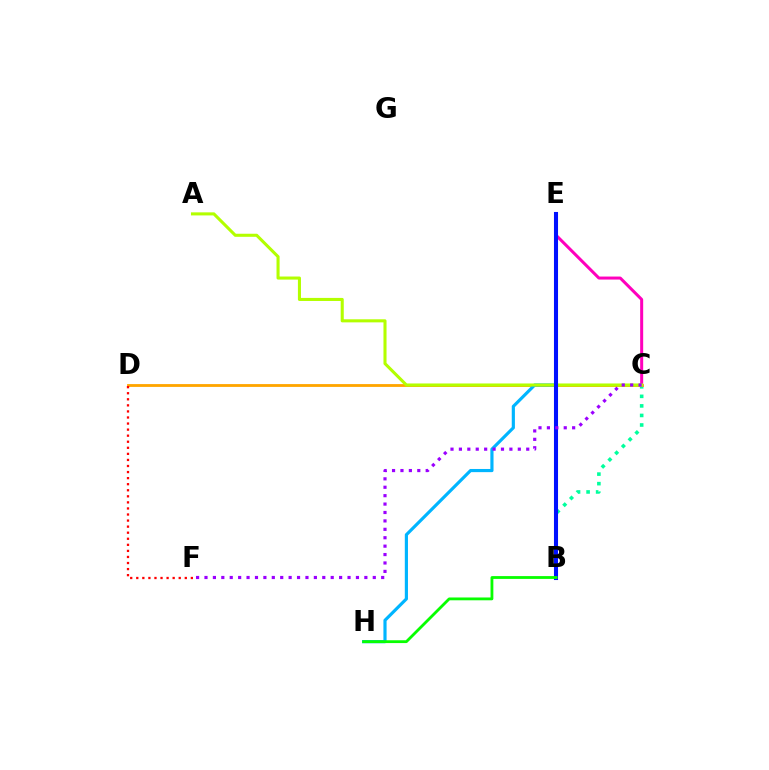{('B', 'C'): [{'color': '#00ff9d', 'line_style': 'dotted', 'thickness': 2.59}], ('C', 'D'): [{'color': '#ffa500', 'line_style': 'solid', 'thickness': 2.03}], ('C', 'E'): [{'color': '#ff00bd', 'line_style': 'solid', 'thickness': 2.17}], ('E', 'H'): [{'color': '#00b5ff', 'line_style': 'solid', 'thickness': 2.28}], ('A', 'C'): [{'color': '#b3ff00', 'line_style': 'solid', 'thickness': 2.21}], ('D', 'F'): [{'color': '#ff0000', 'line_style': 'dotted', 'thickness': 1.65}], ('B', 'E'): [{'color': '#0010ff', 'line_style': 'solid', 'thickness': 2.93}], ('C', 'F'): [{'color': '#9b00ff', 'line_style': 'dotted', 'thickness': 2.29}], ('B', 'H'): [{'color': '#08ff00', 'line_style': 'solid', 'thickness': 2.03}]}